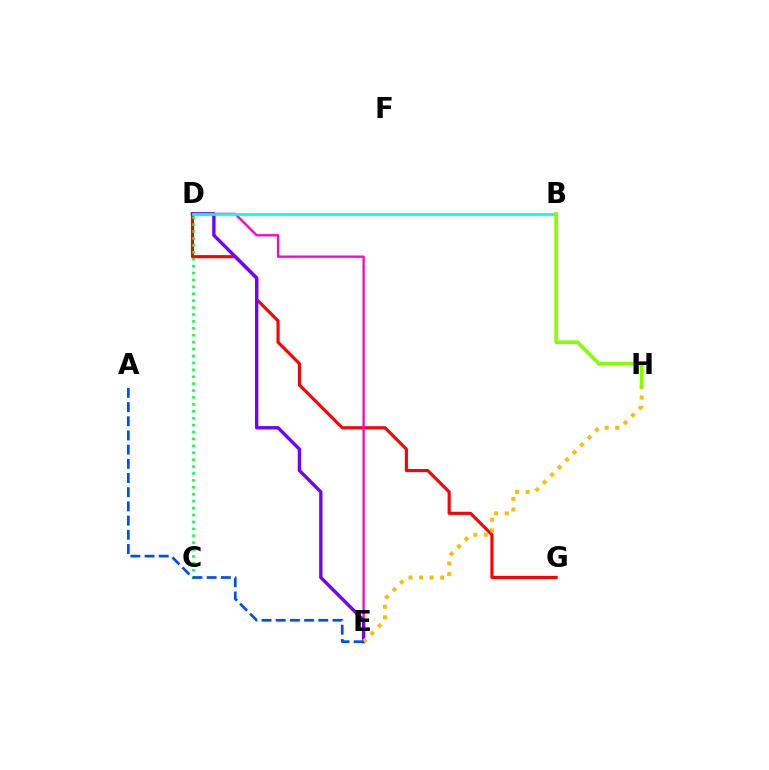{('D', 'G'): [{'color': '#ff0000', 'line_style': 'solid', 'thickness': 2.25}], ('C', 'D'): [{'color': '#00ff39', 'line_style': 'dotted', 'thickness': 1.88}], ('D', 'E'): [{'color': '#ff00cf', 'line_style': 'solid', 'thickness': 1.67}, {'color': '#7200ff', 'line_style': 'solid', 'thickness': 2.41}], ('E', 'H'): [{'color': '#ffbd00', 'line_style': 'dotted', 'thickness': 2.87}], ('A', 'E'): [{'color': '#004bff', 'line_style': 'dashed', 'thickness': 1.93}], ('B', 'D'): [{'color': '#00fff6', 'line_style': 'solid', 'thickness': 1.99}], ('B', 'H'): [{'color': '#84ff00', 'line_style': 'solid', 'thickness': 2.62}]}